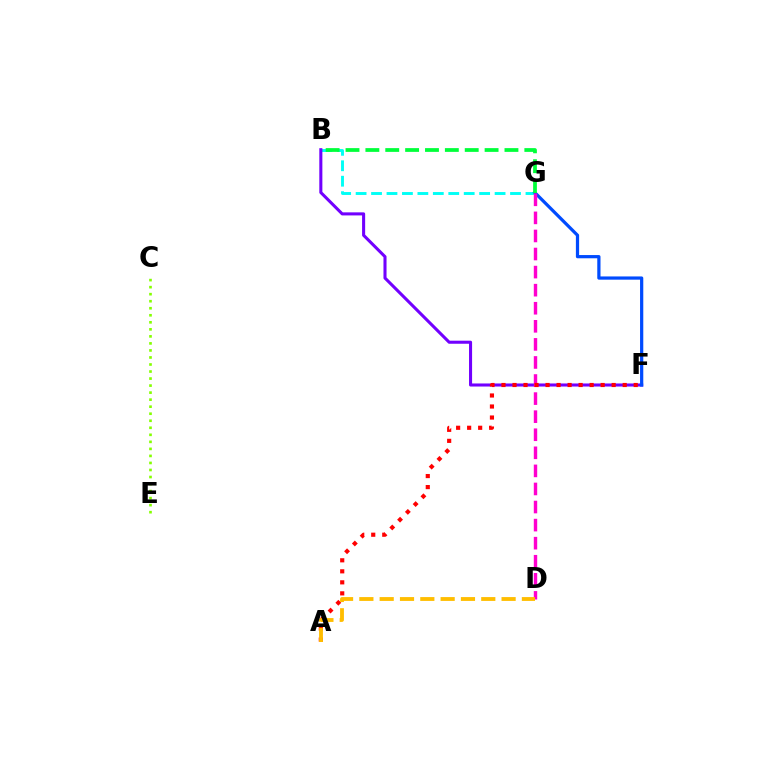{('B', 'G'): [{'color': '#00fff6', 'line_style': 'dashed', 'thickness': 2.1}, {'color': '#00ff39', 'line_style': 'dashed', 'thickness': 2.7}], ('C', 'E'): [{'color': '#84ff00', 'line_style': 'dotted', 'thickness': 1.91}], ('B', 'F'): [{'color': '#7200ff', 'line_style': 'solid', 'thickness': 2.21}], ('F', 'G'): [{'color': '#004bff', 'line_style': 'solid', 'thickness': 2.32}], ('D', 'G'): [{'color': '#ff00cf', 'line_style': 'dashed', 'thickness': 2.46}], ('A', 'F'): [{'color': '#ff0000', 'line_style': 'dotted', 'thickness': 2.99}], ('A', 'D'): [{'color': '#ffbd00', 'line_style': 'dashed', 'thickness': 2.76}]}